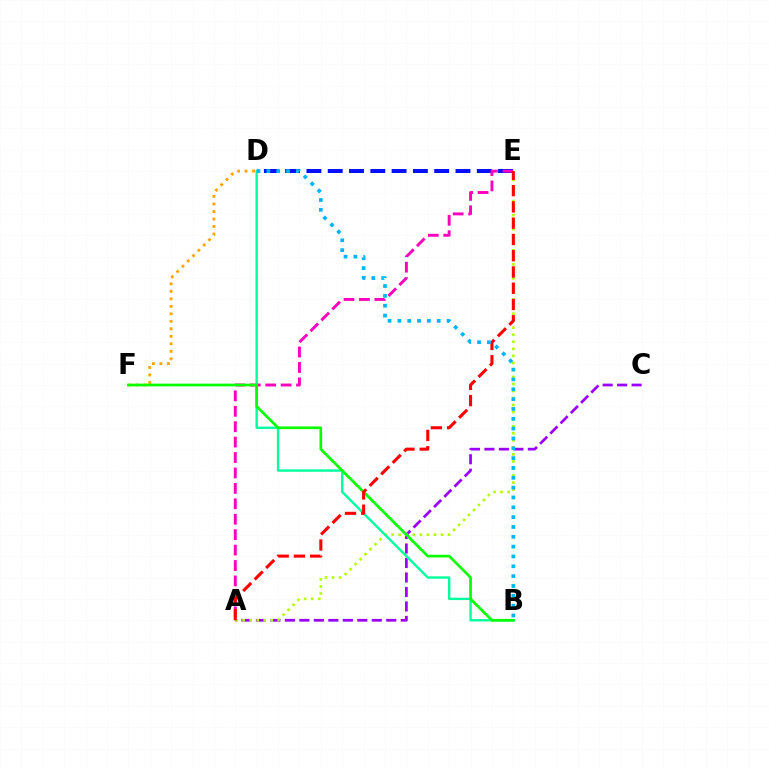{('D', 'E'): [{'color': '#0010ff', 'line_style': 'dashed', 'thickness': 2.89}], ('A', 'C'): [{'color': '#9b00ff', 'line_style': 'dashed', 'thickness': 1.97}], ('D', 'F'): [{'color': '#ffa500', 'line_style': 'dotted', 'thickness': 2.04}], ('A', 'E'): [{'color': '#b3ff00', 'line_style': 'dotted', 'thickness': 1.91}, {'color': '#ff00bd', 'line_style': 'dashed', 'thickness': 2.1}, {'color': '#ff0000', 'line_style': 'dashed', 'thickness': 2.21}], ('B', 'D'): [{'color': '#00ff9d', 'line_style': 'solid', 'thickness': 1.71}, {'color': '#00b5ff', 'line_style': 'dotted', 'thickness': 2.67}], ('B', 'F'): [{'color': '#08ff00', 'line_style': 'solid', 'thickness': 1.93}]}